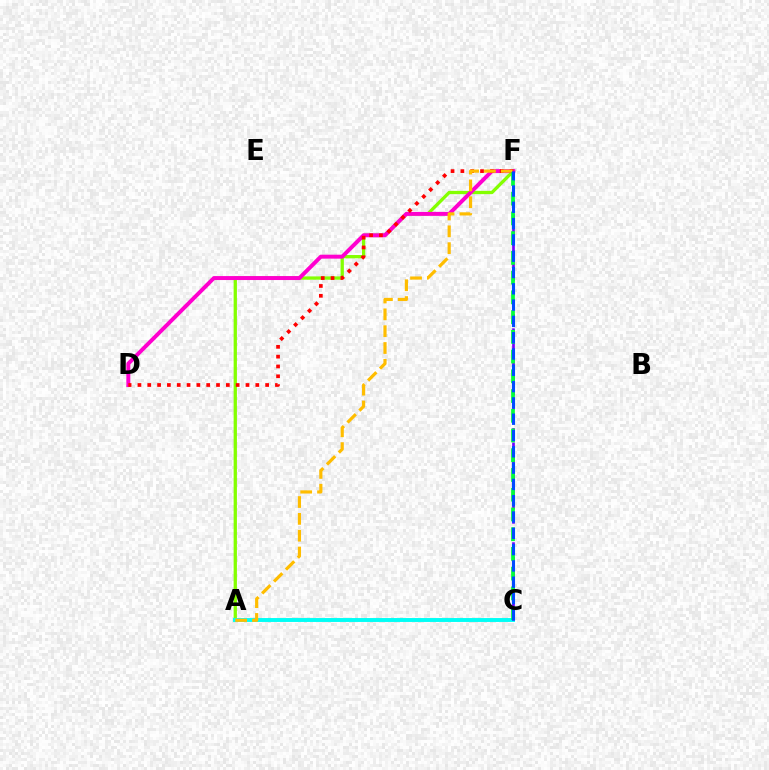{('A', 'F'): [{'color': '#84ff00', 'line_style': 'solid', 'thickness': 2.37}, {'color': '#ffbd00', 'line_style': 'dashed', 'thickness': 2.29}], ('D', 'F'): [{'color': '#ff00cf', 'line_style': 'solid', 'thickness': 2.85}, {'color': '#ff0000', 'line_style': 'dotted', 'thickness': 2.67}], ('A', 'C'): [{'color': '#00fff6', 'line_style': 'solid', 'thickness': 2.82}], ('C', 'F'): [{'color': '#7200ff', 'line_style': 'dashed', 'thickness': 1.94}, {'color': '#00ff39', 'line_style': 'dashed', 'thickness': 2.68}, {'color': '#004bff', 'line_style': 'dashed', 'thickness': 2.21}]}